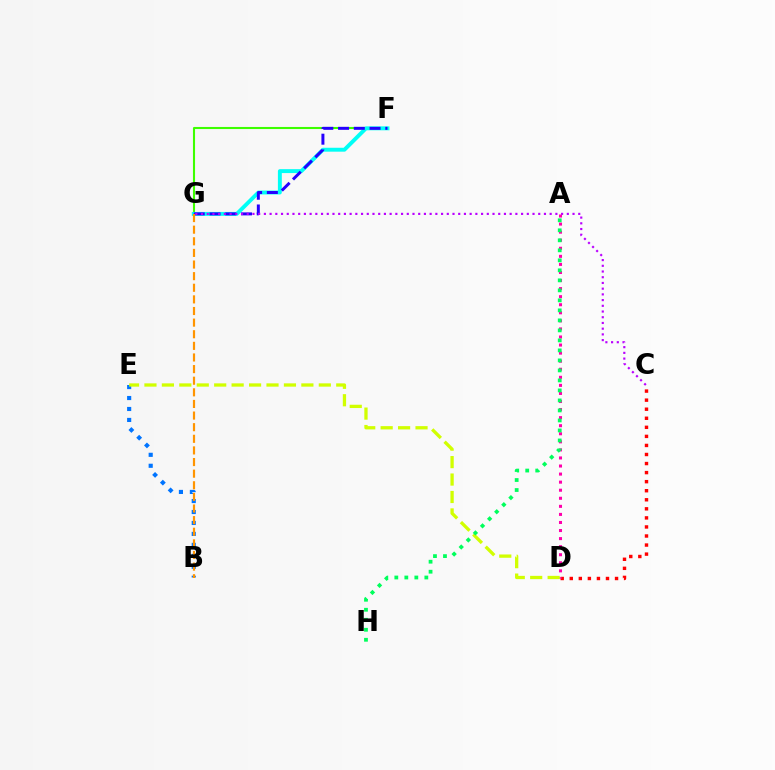{('B', 'E'): [{'color': '#0074ff', 'line_style': 'dotted', 'thickness': 2.98}], ('F', 'G'): [{'color': '#3dff00', 'line_style': 'solid', 'thickness': 1.51}, {'color': '#00fff6', 'line_style': 'solid', 'thickness': 2.82}, {'color': '#2500ff', 'line_style': 'dashed', 'thickness': 2.14}], ('C', 'D'): [{'color': '#ff0000', 'line_style': 'dotted', 'thickness': 2.46}], ('C', 'G'): [{'color': '#b900ff', 'line_style': 'dotted', 'thickness': 1.55}], ('B', 'G'): [{'color': '#ff9400', 'line_style': 'dashed', 'thickness': 1.58}], ('A', 'D'): [{'color': '#ff00ac', 'line_style': 'dotted', 'thickness': 2.19}], ('D', 'E'): [{'color': '#d1ff00', 'line_style': 'dashed', 'thickness': 2.37}], ('A', 'H'): [{'color': '#00ff5c', 'line_style': 'dotted', 'thickness': 2.72}]}